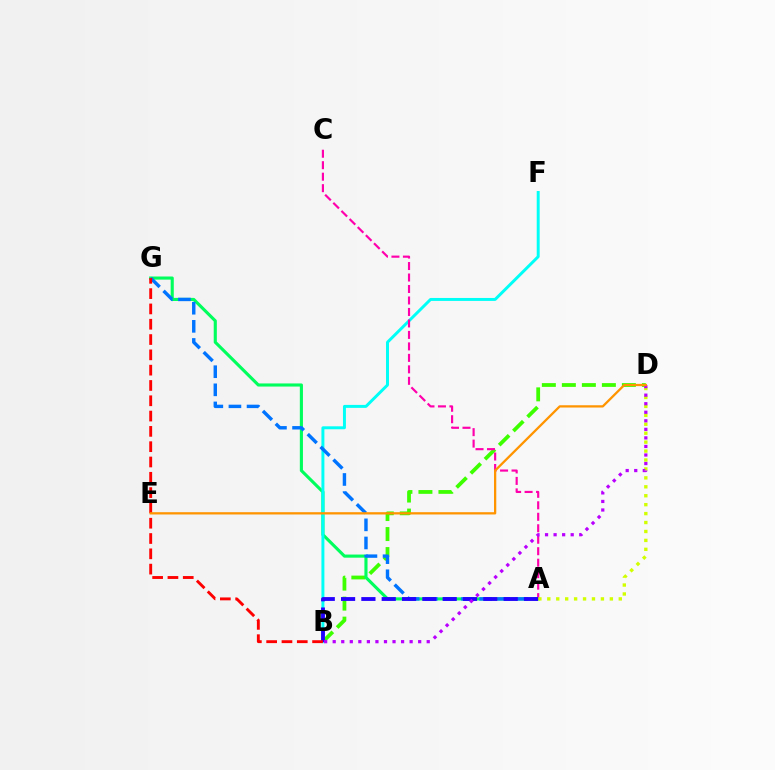{('B', 'D'): [{'color': '#3dff00', 'line_style': 'dashed', 'thickness': 2.72}, {'color': '#b900ff', 'line_style': 'dotted', 'thickness': 2.32}], ('A', 'G'): [{'color': '#00ff5c', 'line_style': 'solid', 'thickness': 2.25}, {'color': '#0074ff', 'line_style': 'dashed', 'thickness': 2.46}], ('B', 'F'): [{'color': '#00fff6', 'line_style': 'solid', 'thickness': 2.13}], ('A', 'C'): [{'color': '#ff00ac', 'line_style': 'dashed', 'thickness': 1.56}], ('A', 'D'): [{'color': '#d1ff00', 'line_style': 'dotted', 'thickness': 2.43}], ('A', 'B'): [{'color': '#2500ff', 'line_style': 'dashed', 'thickness': 2.76}], ('B', 'G'): [{'color': '#ff0000', 'line_style': 'dashed', 'thickness': 2.08}], ('D', 'E'): [{'color': '#ff9400', 'line_style': 'solid', 'thickness': 1.64}]}